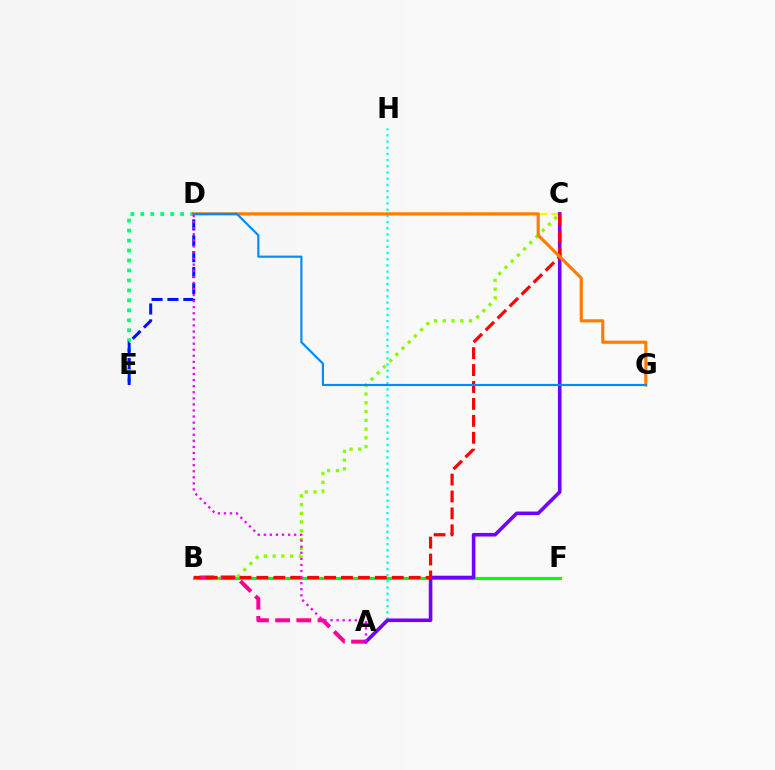{('B', 'F'): [{'color': '#08ff00', 'line_style': 'solid', 'thickness': 2.28}], ('D', 'E'): [{'color': '#00ff74', 'line_style': 'dotted', 'thickness': 2.71}, {'color': '#0010ff', 'line_style': 'dashed', 'thickness': 2.16}], ('A', 'H'): [{'color': '#00fff6', 'line_style': 'dotted', 'thickness': 1.68}], ('B', 'C'): [{'color': '#84ff00', 'line_style': 'dotted', 'thickness': 2.38}, {'color': '#ff0000', 'line_style': 'dashed', 'thickness': 2.3}], ('C', 'D'): [{'color': '#fcf500', 'line_style': 'dashed', 'thickness': 1.7}], ('A', 'B'): [{'color': '#ff0094', 'line_style': 'dashed', 'thickness': 2.88}], ('A', 'C'): [{'color': '#7200ff', 'line_style': 'solid', 'thickness': 2.58}], ('D', 'G'): [{'color': '#ff7c00', 'line_style': 'solid', 'thickness': 2.27}, {'color': '#008cff', 'line_style': 'solid', 'thickness': 1.56}], ('A', 'D'): [{'color': '#ee00ff', 'line_style': 'dotted', 'thickness': 1.65}]}